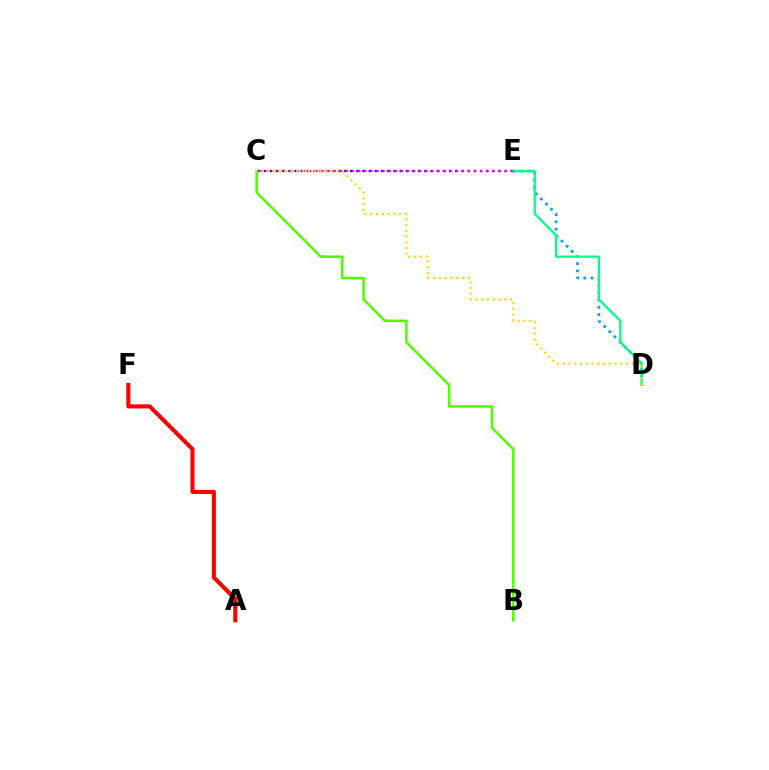{('D', 'E'): [{'color': '#009eff', 'line_style': 'dotted', 'thickness': 1.97}, {'color': '#00ff86', 'line_style': 'solid', 'thickness': 1.63}], ('A', 'F'): [{'color': '#ff0000', 'line_style': 'solid', 'thickness': 2.93}], ('C', 'E'): [{'color': '#3700ff', 'line_style': 'dotted', 'thickness': 1.68}, {'color': '#ff00ed', 'line_style': 'dotted', 'thickness': 1.66}], ('B', 'C'): [{'color': '#4fff00', 'line_style': 'solid', 'thickness': 1.83}], ('C', 'D'): [{'color': '#ffd500', 'line_style': 'dotted', 'thickness': 1.57}]}